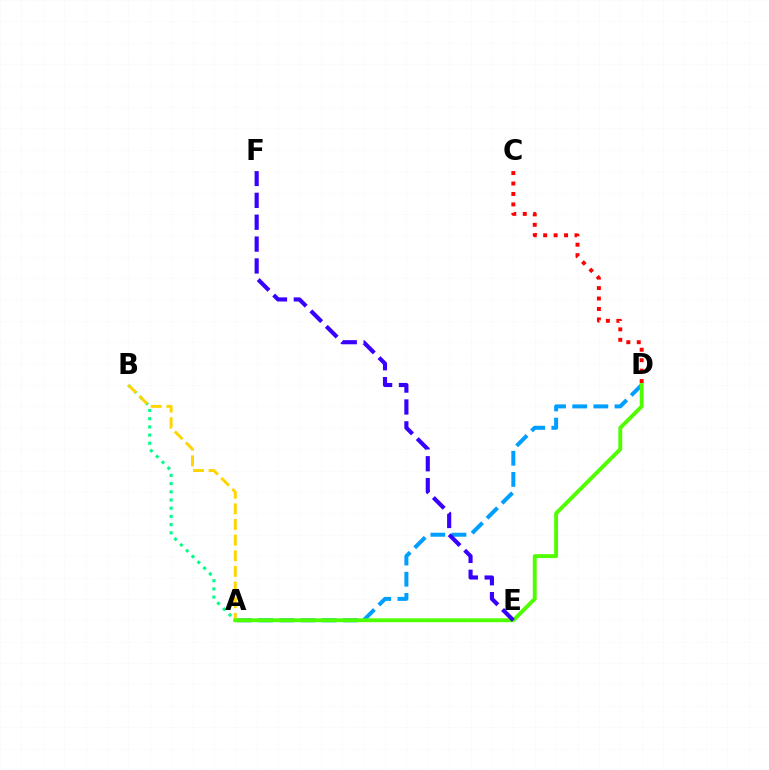{('C', 'D'): [{'color': '#ff0000', 'line_style': 'dotted', 'thickness': 2.84}], ('A', 'D'): [{'color': '#009eff', 'line_style': 'dashed', 'thickness': 2.87}, {'color': '#4fff00', 'line_style': 'solid', 'thickness': 2.8}], ('A', 'B'): [{'color': '#00ff86', 'line_style': 'dotted', 'thickness': 2.23}, {'color': '#ffd500', 'line_style': 'dashed', 'thickness': 2.13}], ('A', 'E'): [{'color': '#ff00ed', 'line_style': 'dashed', 'thickness': 1.82}], ('E', 'F'): [{'color': '#3700ff', 'line_style': 'dashed', 'thickness': 2.97}]}